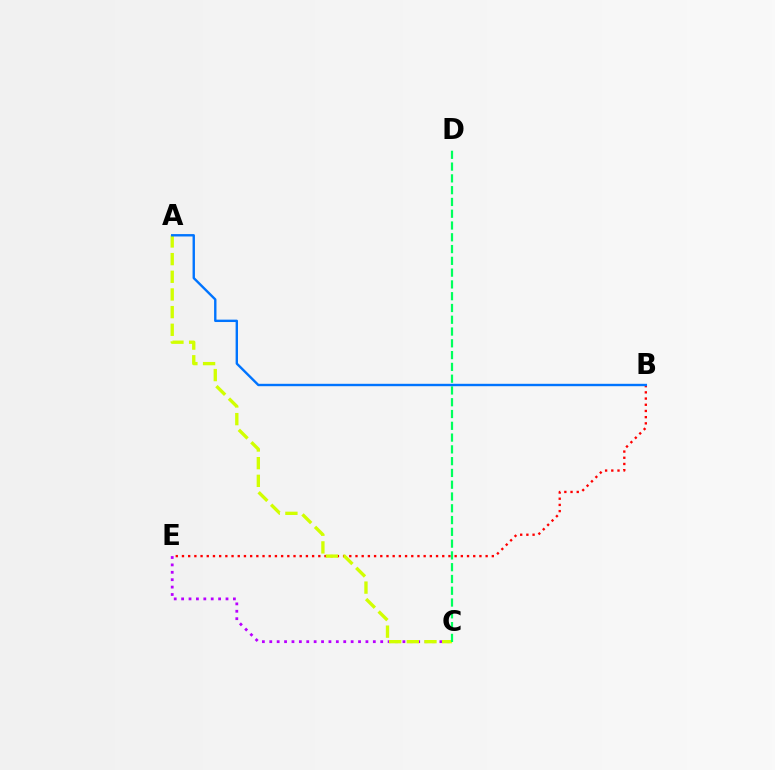{('B', 'E'): [{'color': '#ff0000', 'line_style': 'dotted', 'thickness': 1.68}], ('C', 'E'): [{'color': '#b900ff', 'line_style': 'dotted', 'thickness': 2.01}], ('A', 'C'): [{'color': '#d1ff00', 'line_style': 'dashed', 'thickness': 2.4}], ('C', 'D'): [{'color': '#00ff5c', 'line_style': 'dashed', 'thickness': 1.6}], ('A', 'B'): [{'color': '#0074ff', 'line_style': 'solid', 'thickness': 1.72}]}